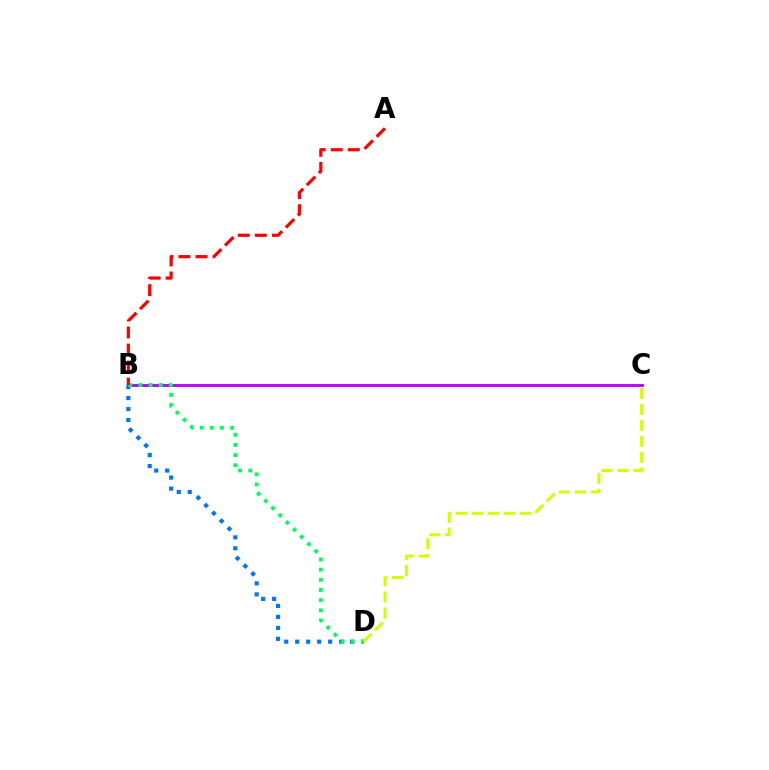{('B', 'C'): [{'color': '#b900ff', 'line_style': 'solid', 'thickness': 2.05}], ('B', 'D'): [{'color': '#0074ff', 'line_style': 'dotted', 'thickness': 2.98}, {'color': '#00ff5c', 'line_style': 'dotted', 'thickness': 2.76}], ('A', 'B'): [{'color': '#ff0000', 'line_style': 'dashed', 'thickness': 2.32}], ('C', 'D'): [{'color': '#d1ff00', 'line_style': 'dashed', 'thickness': 2.17}]}